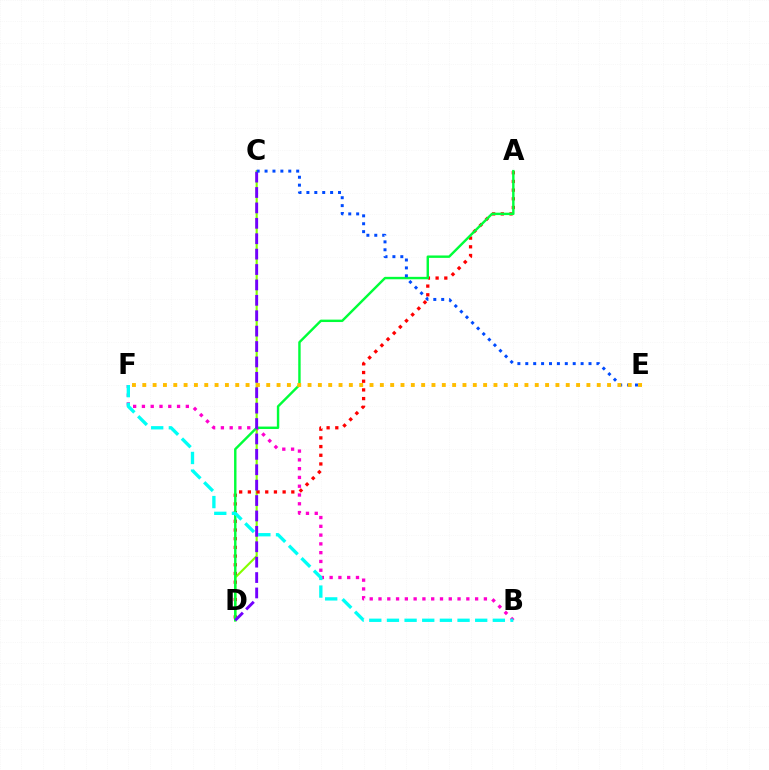{('C', 'D'): [{'color': '#84ff00', 'line_style': 'solid', 'thickness': 1.53}, {'color': '#7200ff', 'line_style': 'dashed', 'thickness': 2.09}], ('A', 'D'): [{'color': '#ff0000', 'line_style': 'dotted', 'thickness': 2.36}, {'color': '#00ff39', 'line_style': 'solid', 'thickness': 1.74}], ('B', 'F'): [{'color': '#ff00cf', 'line_style': 'dotted', 'thickness': 2.39}, {'color': '#00fff6', 'line_style': 'dashed', 'thickness': 2.4}], ('C', 'E'): [{'color': '#004bff', 'line_style': 'dotted', 'thickness': 2.15}], ('E', 'F'): [{'color': '#ffbd00', 'line_style': 'dotted', 'thickness': 2.81}]}